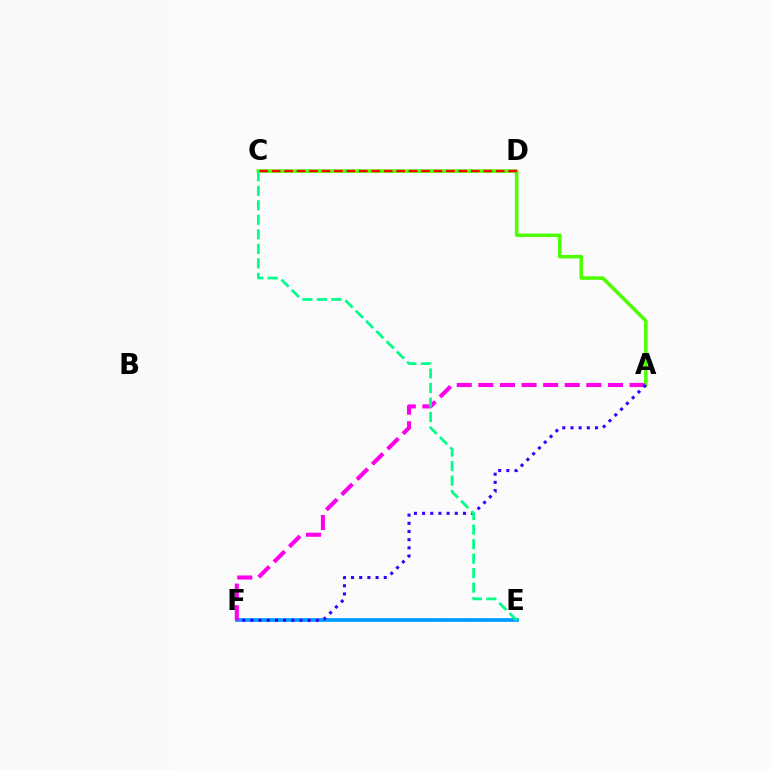{('A', 'C'): [{'color': '#4fff00', 'line_style': 'solid', 'thickness': 2.56}], ('C', 'D'): [{'color': '#ff0000', 'line_style': 'dashed', 'thickness': 1.69}], ('E', 'F'): [{'color': '#ffd500', 'line_style': 'dotted', 'thickness': 1.54}, {'color': '#009eff', 'line_style': 'solid', 'thickness': 2.71}], ('A', 'F'): [{'color': '#ff00ed', 'line_style': 'dashed', 'thickness': 2.93}, {'color': '#3700ff', 'line_style': 'dotted', 'thickness': 2.22}], ('C', 'E'): [{'color': '#00ff86', 'line_style': 'dashed', 'thickness': 1.97}]}